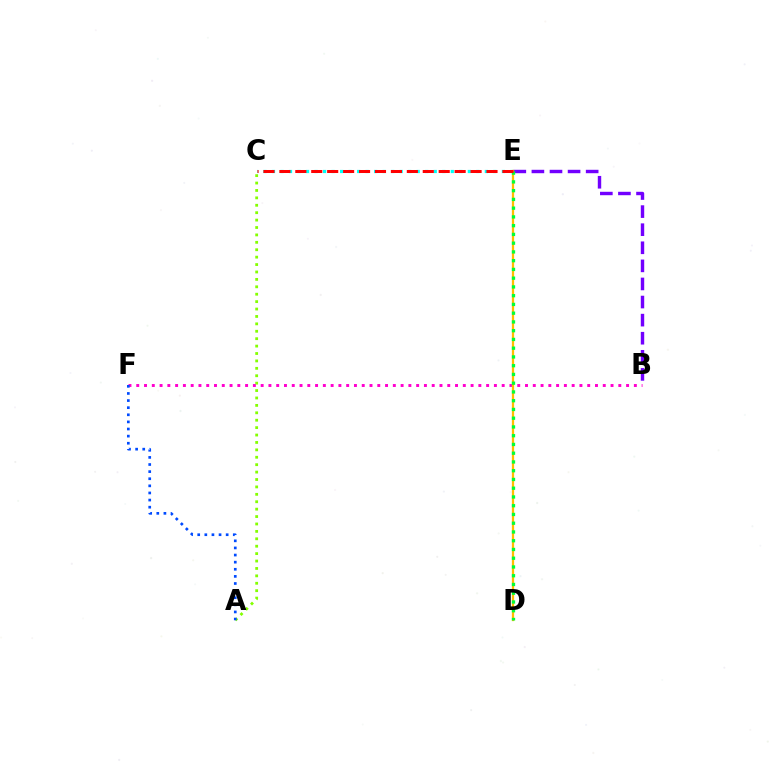{('C', 'E'): [{'color': '#00fff6', 'line_style': 'dotted', 'thickness': 2.31}, {'color': '#ff0000', 'line_style': 'dashed', 'thickness': 2.16}], ('A', 'C'): [{'color': '#84ff00', 'line_style': 'dotted', 'thickness': 2.01}], ('B', 'F'): [{'color': '#ff00cf', 'line_style': 'dotted', 'thickness': 2.11}], ('B', 'E'): [{'color': '#7200ff', 'line_style': 'dashed', 'thickness': 2.46}], ('D', 'E'): [{'color': '#ffbd00', 'line_style': 'solid', 'thickness': 1.63}, {'color': '#00ff39', 'line_style': 'dotted', 'thickness': 2.38}], ('A', 'F'): [{'color': '#004bff', 'line_style': 'dotted', 'thickness': 1.93}]}